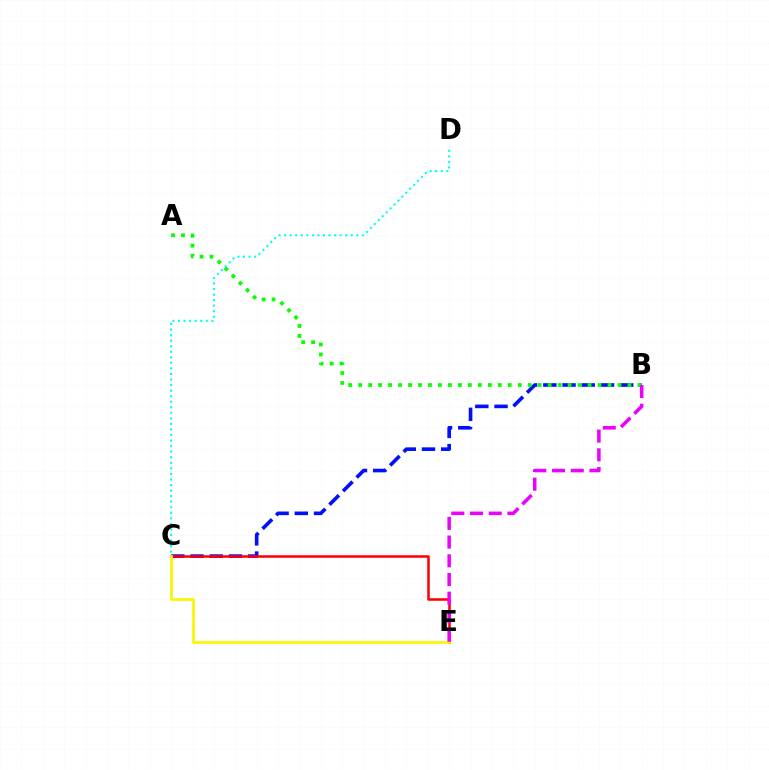{('B', 'C'): [{'color': '#0010ff', 'line_style': 'dashed', 'thickness': 2.61}], ('C', 'E'): [{'color': '#ff0000', 'line_style': 'solid', 'thickness': 1.83}, {'color': '#fcf500', 'line_style': 'solid', 'thickness': 1.93}], ('A', 'B'): [{'color': '#08ff00', 'line_style': 'dotted', 'thickness': 2.71}], ('B', 'E'): [{'color': '#ee00ff', 'line_style': 'dashed', 'thickness': 2.54}], ('C', 'D'): [{'color': '#00fff6', 'line_style': 'dotted', 'thickness': 1.51}]}